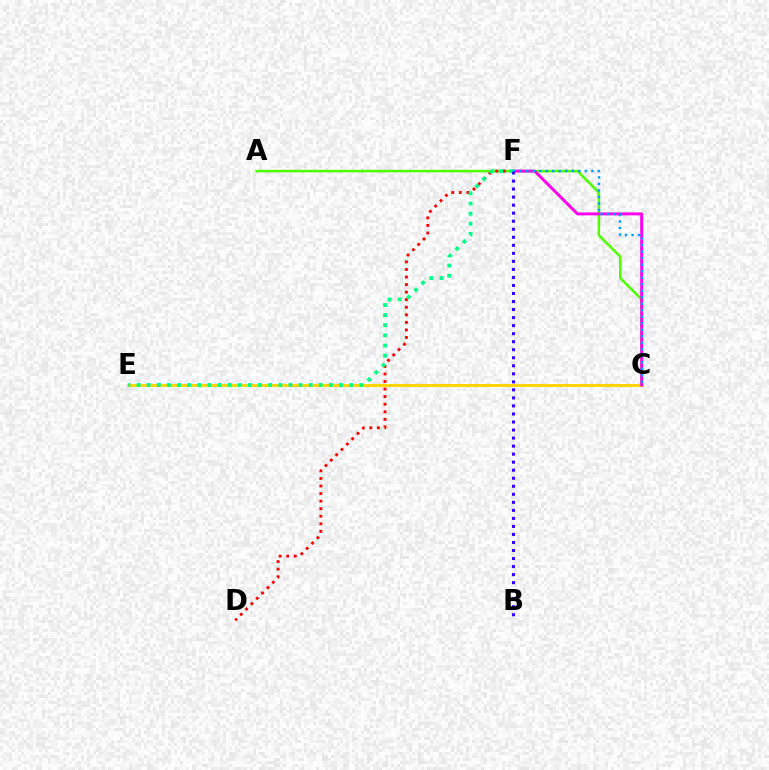{('C', 'E'): [{'color': '#ffd500', 'line_style': 'solid', 'thickness': 2.09}], ('A', 'C'): [{'color': '#4fff00', 'line_style': 'solid', 'thickness': 1.83}], ('D', 'F'): [{'color': '#ff0000', 'line_style': 'dotted', 'thickness': 2.05}], ('C', 'F'): [{'color': '#ff00ed', 'line_style': 'solid', 'thickness': 2.12}, {'color': '#009eff', 'line_style': 'dotted', 'thickness': 1.77}], ('E', 'F'): [{'color': '#00ff86', 'line_style': 'dotted', 'thickness': 2.75}], ('B', 'F'): [{'color': '#3700ff', 'line_style': 'dotted', 'thickness': 2.18}]}